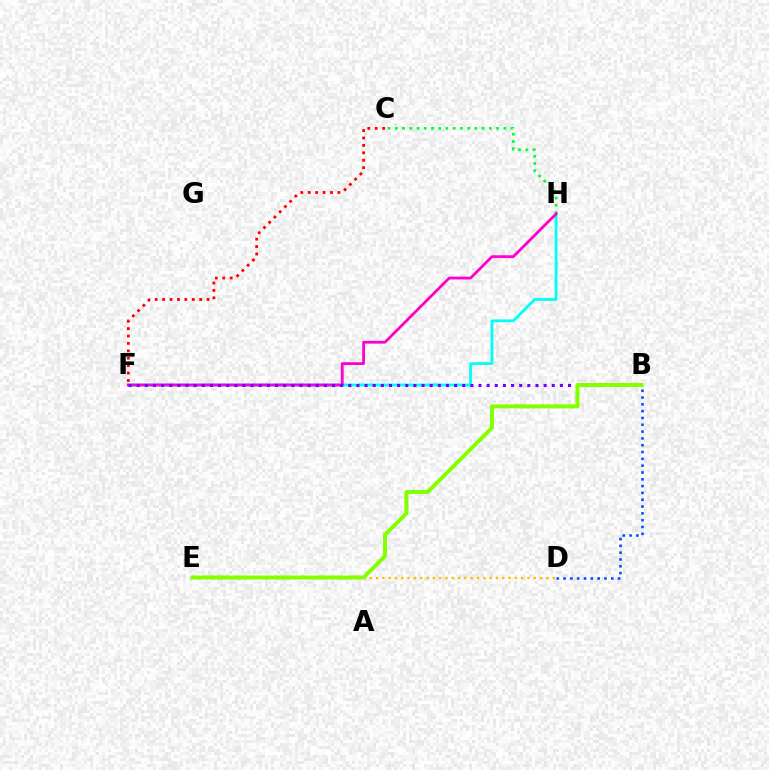{('C', 'H'): [{'color': '#00ff39', 'line_style': 'dotted', 'thickness': 1.97}], ('C', 'F'): [{'color': '#ff0000', 'line_style': 'dotted', 'thickness': 2.01}], ('D', 'E'): [{'color': '#ffbd00', 'line_style': 'dotted', 'thickness': 1.71}], ('F', 'H'): [{'color': '#00fff6', 'line_style': 'solid', 'thickness': 2.02}, {'color': '#ff00cf', 'line_style': 'solid', 'thickness': 2.03}], ('B', 'F'): [{'color': '#7200ff', 'line_style': 'dotted', 'thickness': 2.21}], ('B', 'E'): [{'color': '#84ff00', 'line_style': 'solid', 'thickness': 2.86}], ('B', 'D'): [{'color': '#004bff', 'line_style': 'dotted', 'thickness': 1.85}]}